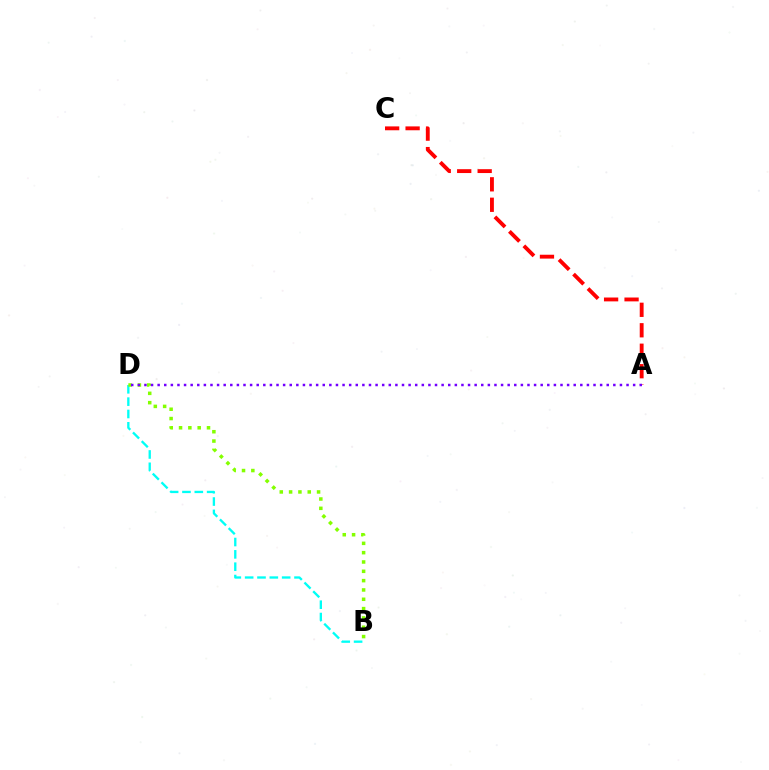{('B', 'D'): [{'color': '#00fff6', 'line_style': 'dashed', 'thickness': 1.68}, {'color': '#84ff00', 'line_style': 'dotted', 'thickness': 2.53}], ('A', 'C'): [{'color': '#ff0000', 'line_style': 'dashed', 'thickness': 2.78}], ('A', 'D'): [{'color': '#7200ff', 'line_style': 'dotted', 'thickness': 1.79}]}